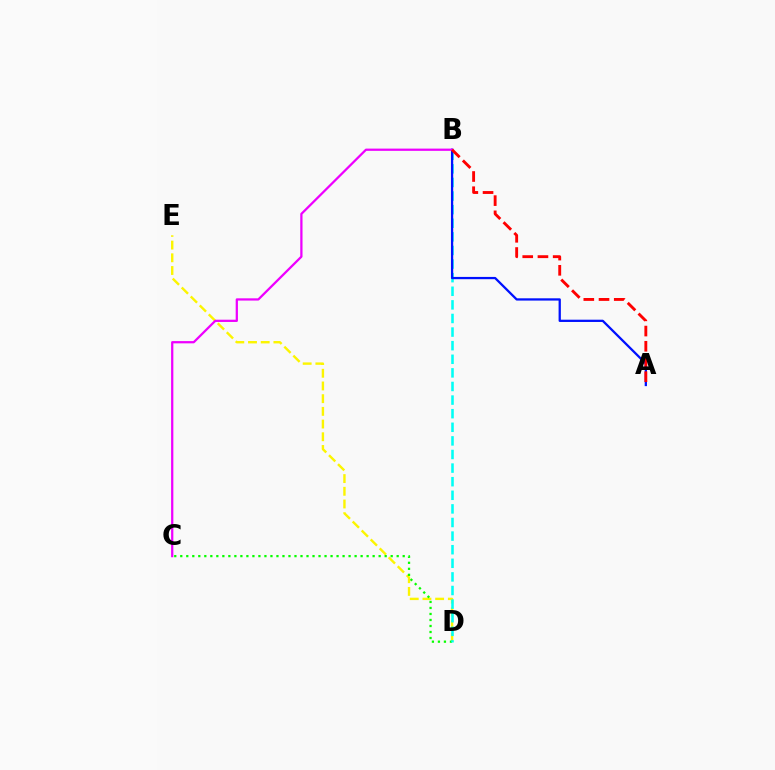{('D', 'E'): [{'color': '#fcf500', 'line_style': 'dashed', 'thickness': 1.73}], ('C', 'D'): [{'color': '#08ff00', 'line_style': 'dotted', 'thickness': 1.63}], ('B', 'D'): [{'color': '#00fff6', 'line_style': 'dashed', 'thickness': 1.85}], ('A', 'B'): [{'color': '#0010ff', 'line_style': 'solid', 'thickness': 1.64}, {'color': '#ff0000', 'line_style': 'dashed', 'thickness': 2.07}], ('B', 'C'): [{'color': '#ee00ff', 'line_style': 'solid', 'thickness': 1.62}]}